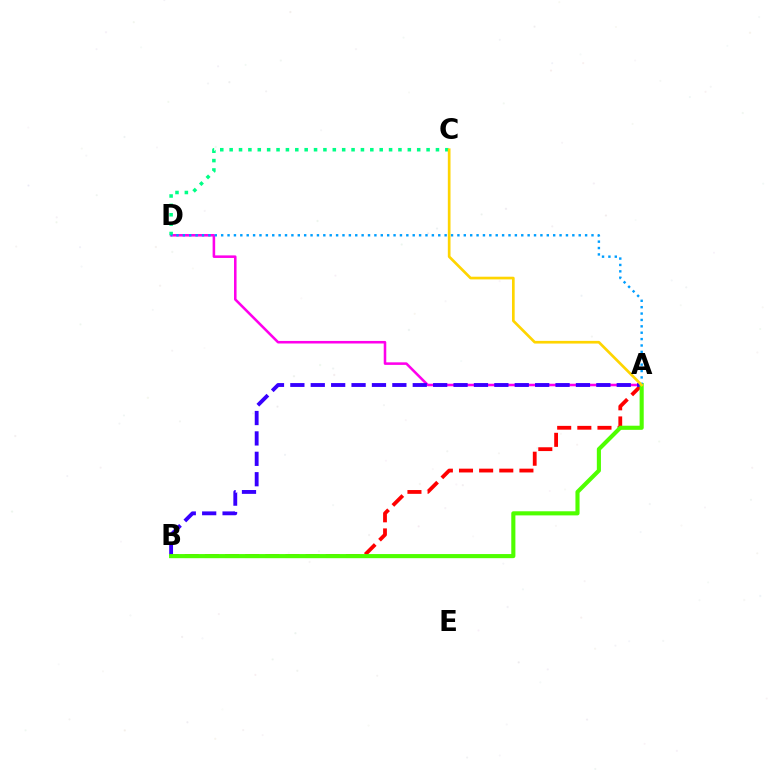{('A', 'D'): [{'color': '#ff00ed', 'line_style': 'solid', 'thickness': 1.84}, {'color': '#009eff', 'line_style': 'dotted', 'thickness': 1.73}], ('A', 'B'): [{'color': '#ff0000', 'line_style': 'dashed', 'thickness': 2.74}, {'color': '#3700ff', 'line_style': 'dashed', 'thickness': 2.77}, {'color': '#4fff00', 'line_style': 'solid', 'thickness': 2.96}], ('C', 'D'): [{'color': '#00ff86', 'line_style': 'dotted', 'thickness': 2.55}], ('A', 'C'): [{'color': '#ffd500', 'line_style': 'solid', 'thickness': 1.93}]}